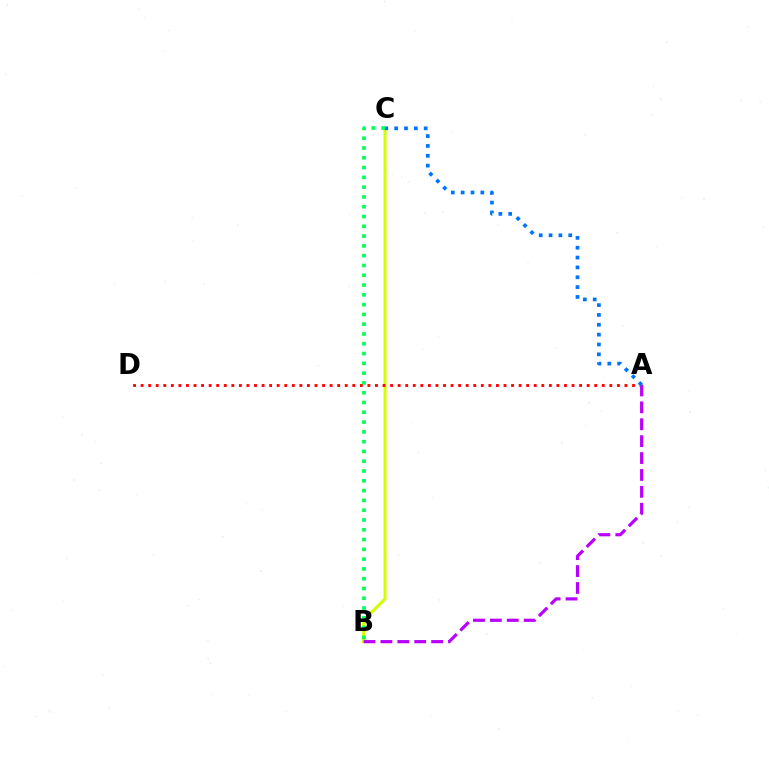{('B', 'C'): [{'color': '#d1ff00', 'line_style': 'solid', 'thickness': 2.19}, {'color': '#00ff5c', 'line_style': 'dotted', 'thickness': 2.66}], ('A', 'D'): [{'color': '#ff0000', 'line_style': 'dotted', 'thickness': 2.05}], ('A', 'B'): [{'color': '#b900ff', 'line_style': 'dashed', 'thickness': 2.3}], ('A', 'C'): [{'color': '#0074ff', 'line_style': 'dotted', 'thickness': 2.68}]}